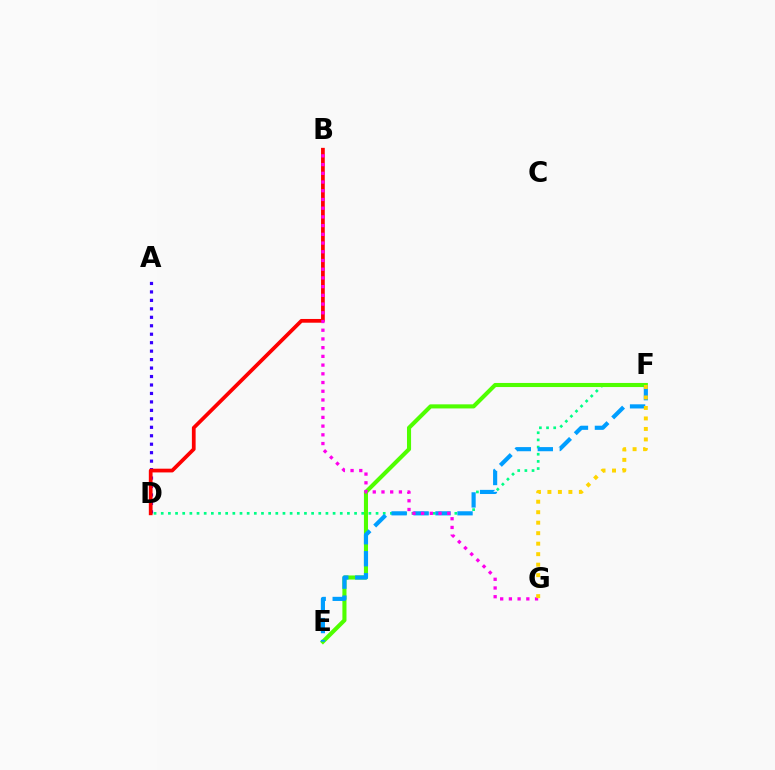{('A', 'D'): [{'color': '#3700ff', 'line_style': 'dotted', 'thickness': 2.3}], ('D', 'F'): [{'color': '#00ff86', 'line_style': 'dotted', 'thickness': 1.95}], ('E', 'F'): [{'color': '#4fff00', 'line_style': 'solid', 'thickness': 2.94}, {'color': '#009eff', 'line_style': 'dashed', 'thickness': 2.99}], ('B', 'D'): [{'color': '#ff0000', 'line_style': 'solid', 'thickness': 2.69}], ('B', 'G'): [{'color': '#ff00ed', 'line_style': 'dotted', 'thickness': 2.37}], ('F', 'G'): [{'color': '#ffd500', 'line_style': 'dotted', 'thickness': 2.85}]}